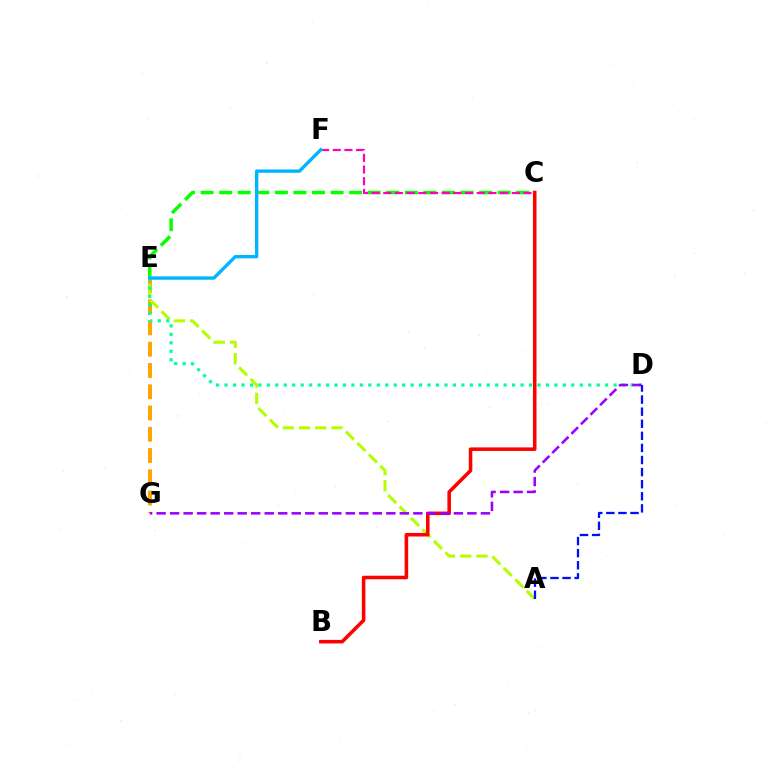{('E', 'G'): [{'color': '#ffa500', 'line_style': 'dashed', 'thickness': 2.89}], ('A', 'E'): [{'color': '#b3ff00', 'line_style': 'dashed', 'thickness': 2.2}], ('C', 'E'): [{'color': '#08ff00', 'line_style': 'dashed', 'thickness': 2.52}], ('D', 'E'): [{'color': '#00ff9d', 'line_style': 'dotted', 'thickness': 2.3}], ('C', 'F'): [{'color': '#ff00bd', 'line_style': 'dashed', 'thickness': 1.59}], ('B', 'C'): [{'color': '#ff0000', 'line_style': 'solid', 'thickness': 2.56}], ('A', 'D'): [{'color': '#0010ff', 'line_style': 'dashed', 'thickness': 1.64}], ('D', 'G'): [{'color': '#9b00ff', 'line_style': 'dashed', 'thickness': 1.84}], ('E', 'F'): [{'color': '#00b5ff', 'line_style': 'solid', 'thickness': 2.41}]}